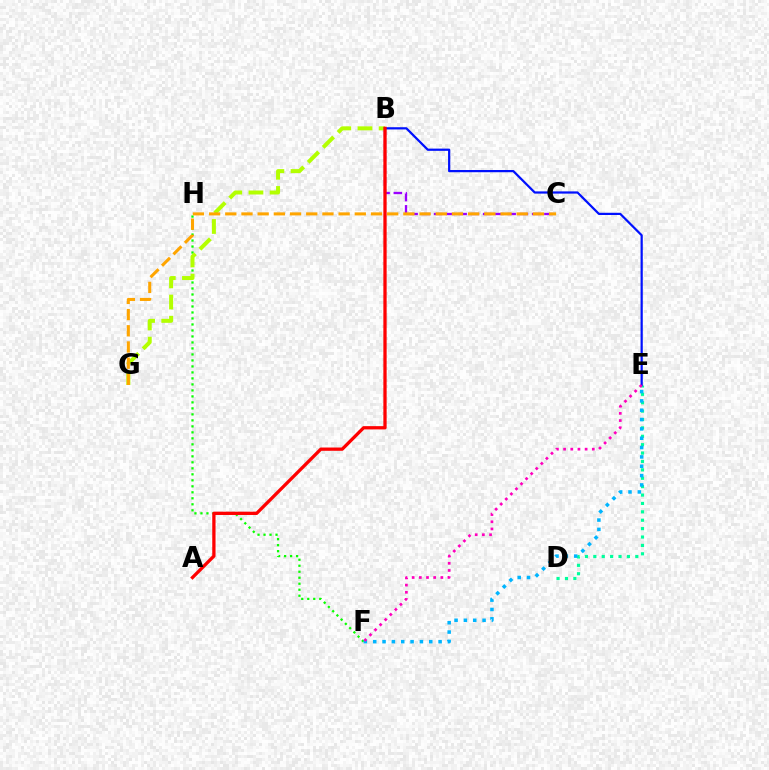{('F', 'H'): [{'color': '#08ff00', 'line_style': 'dotted', 'thickness': 1.63}], ('D', 'E'): [{'color': '#00ff9d', 'line_style': 'dotted', 'thickness': 2.28}], ('B', 'C'): [{'color': '#9b00ff', 'line_style': 'dashed', 'thickness': 1.67}], ('E', 'F'): [{'color': '#00b5ff', 'line_style': 'dotted', 'thickness': 2.54}, {'color': '#ff00bd', 'line_style': 'dotted', 'thickness': 1.95}], ('B', 'G'): [{'color': '#b3ff00', 'line_style': 'dashed', 'thickness': 2.88}], ('B', 'E'): [{'color': '#0010ff', 'line_style': 'solid', 'thickness': 1.6}], ('A', 'B'): [{'color': '#ff0000', 'line_style': 'solid', 'thickness': 2.36}], ('C', 'G'): [{'color': '#ffa500', 'line_style': 'dashed', 'thickness': 2.2}]}